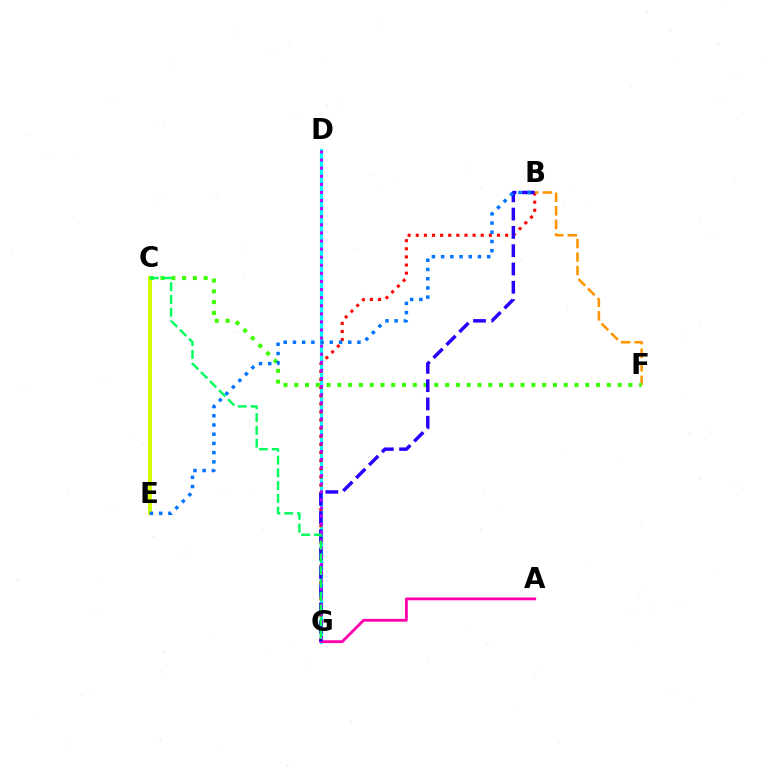{('D', 'G'): [{'color': '#00fff6', 'line_style': 'solid', 'thickness': 2.27}, {'color': '#b900ff', 'line_style': 'dotted', 'thickness': 2.2}], ('C', 'E'): [{'color': '#d1ff00', 'line_style': 'solid', 'thickness': 2.79}], ('B', 'G'): [{'color': '#ff0000', 'line_style': 'dotted', 'thickness': 2.21}, {'color': '#2500ff', 'line_style': 'dashed', 'thickness': 2.49}], ('A', 'G'): [{'color': '#ff00ac', 'line_style': 'solid', 'thickness': 2.03}], ('B', 'F'): [{'color': '#ff9400', 'line_style': 'dashed', 'thickness': 1.84}], ('C', 'F'): [{'color': '#3dff00', 'line_style': 'dotted', 'thickness': 2.93}], ('C', 'G'): [{'color': '#00ff5c', 'line_style': 'dashed', 'thickness': 1.74}], ('B', 'E'): [{'color': '#0074ff', 'line_style': 'dotted', 'thickness': 2.5}]}